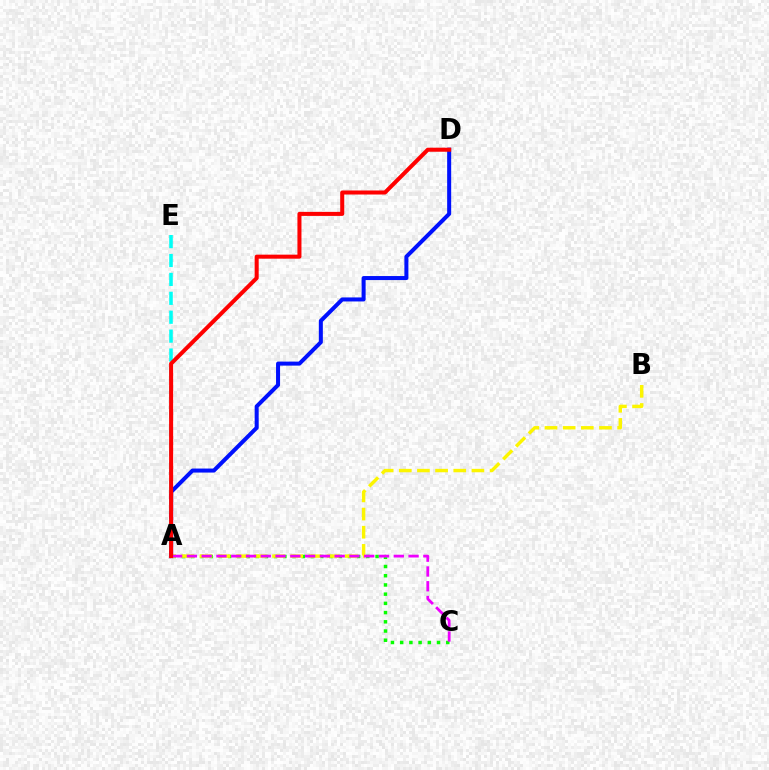{('A', 'C'): [{'color': '#08ff00', 'line_style': 'dotted', 'thickness': 2.5}, {'color': '#ee00ff', 'line_style': 'dashed', 'thickness': 2.01}], ('A', 'D'): [{'color': '#0010ff', 'line_style': 'solid', 'thickness': 2.9}, {'color': '#ff0000', 'line_style': 'solid', 'thickness': 2.9}], ('A', 'E'): [{'color': '#00fff6', 'line_style': 'dashed', 'thickness': 2.57}], ('A', 'B'): [{'color': '#fcf500', 'line_style': 'dashed', 'thickness': 2.47}]}